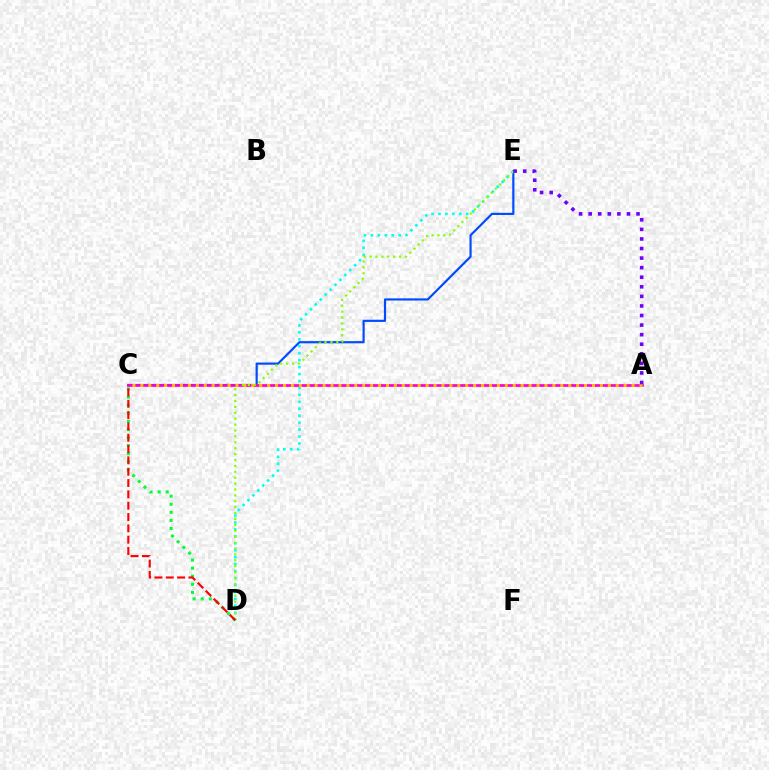{('C', 'E'): [{'color': '#004bff', 'line_style': 'solid', 'thickness': 1.57}], ('D', 'E'): [{'color': '#00fff6', 'line_style': 'dotted', 'thickness': 1.89}, {'color': '#84ff00', 'line_style': 'dotted', 'thickness': 1.6}], ('A', 'C'): [{'color': '#ff00cf', 'line_style': 'solid', 'thickness': 1.95}, {'color': '#ffbd00', 'line_style': 'dotted', 'thickness': 2.15}], ('C', 'D'): [{'color': '#00ff39', 'line_style': 'dotted', 'thickness': 2.2}, {'color': '#ff0000', 'line_style': 'dashed', 'thickness': 1.54}], ('A', 'E'): [{'color': '#7200ff', 'line_style': 'dotted', 'thickness': 2.6}]}